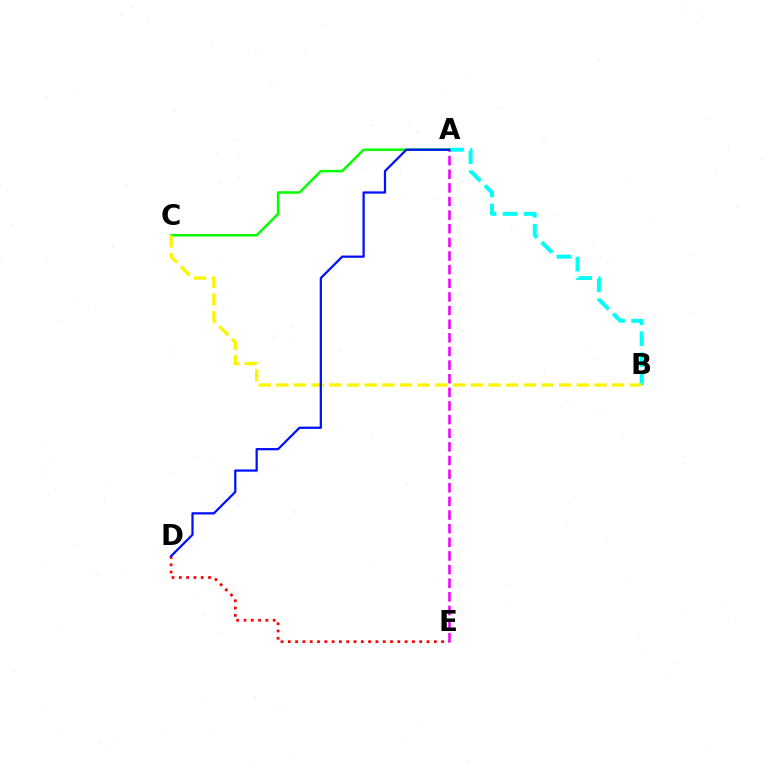{('A', 'B'): [{'color': '#00fff6', 'line_style': 'dashed', 'thickness': 2.86}], ('A', 'C'): [{'color': '#08ff00', 'line_style': 'solid', 'thickness': 1.81}], ('D', 'E'): [{'color': '#ff0000', 'line_style': 'dotted', 'thickness': 1.98}], ('B', 'C'): [{'color': '#fcf500', 'line_style': 'dashed', 'thickness': 2.4}], ('A', 'E'): [{'color': '#ee00ff', 'line_style': 'dashed', 'thickness': 1.85}], ('A', 'D'): [{'color': '#0010ff', 'line_style': 'solid', 'thickness': 1.62}]}